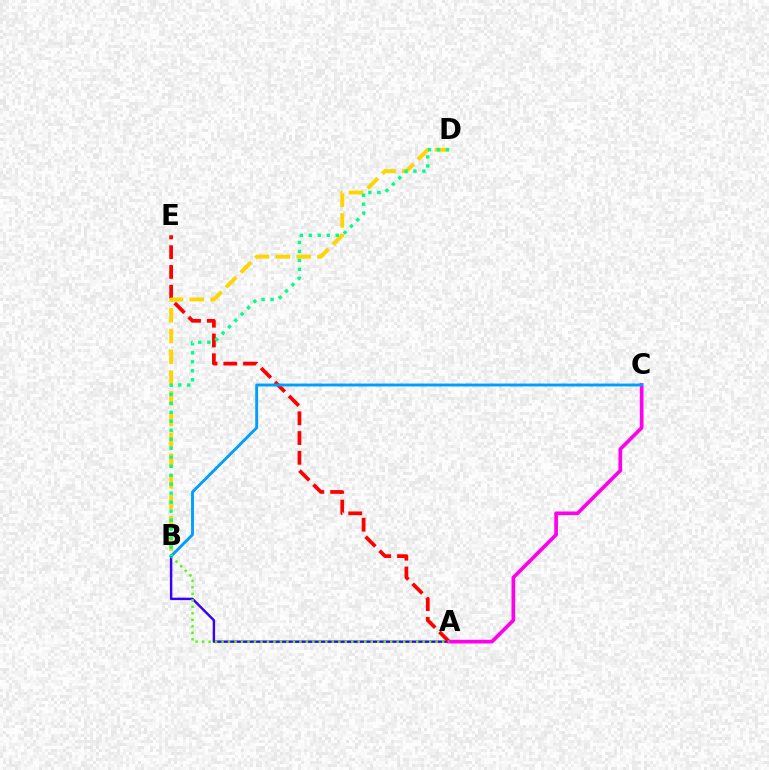{('A', 'B'): [{'color': '#3700ff', 'line_style': 'solid', 'thickness': 1.75}, {'color': '#4fff00', 'line_style': 'dotted', 'thickness': 1.76}], ('A', 'E'): [{'color': '#ff0000', 'line_style': 'dashed', 'thickness': 2.68}], ('B', 'D'): [{'color': '#ffd500', 'line_style': 'dashed', 'thickness': 2.82}, {'color': '#00ff86', 'line_style': 'dotted', 'thickness': 2.44}], ('A', 'C'): [{'color': '#ff00ed', 'line_style': 'solid', 'thickness': 2.65}], ('B', 'C'): [{'color': '#009eff', 'line_style': 'solid', 'thickness': 2.08}]}